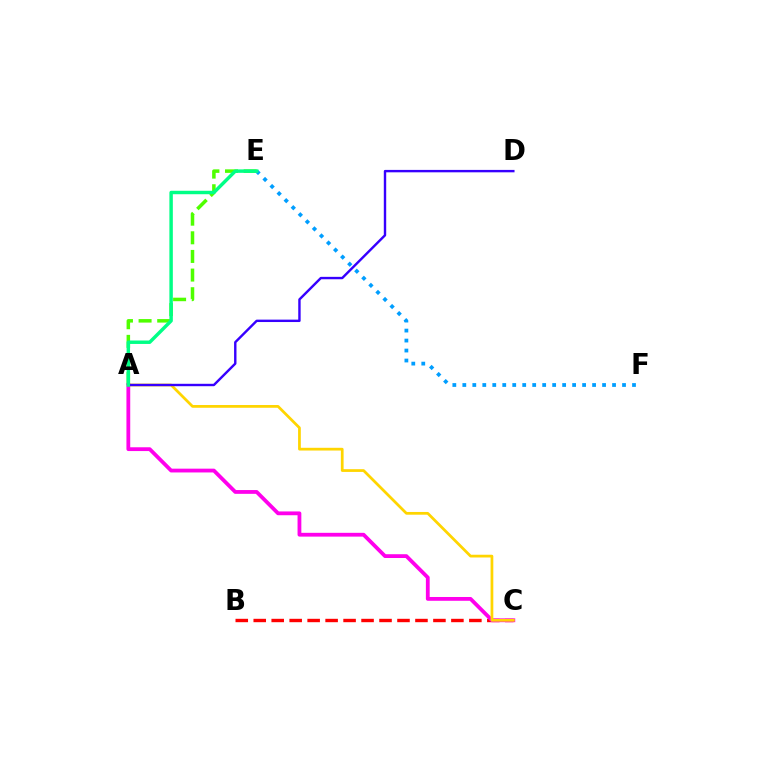{('A', 'E'): [{'color': '#4fff00', 'line_style': 'dashed', 'thickness': 2.53}, {'color': '#00ff86', 'line_style': 'solid', 'thickness': 2.48}], ('B', 'C'): [{'color': '#ff0000', 'line_style': 'dashed', 'thickness': 2.44}], ('A', 'C'): [{'color': '#ff00ed', 'line_style': 'solid', 'thickness': 2.73}, {'color': '#ffd500', 'line_style': 'solid', 'thickness': 1.98}], ('A', 'D'): [{'color': '#3700ff', 'line_style': 'solid', 'thickness': 1.73}], ('E', 'F'): [{'color': '#009eff', 'line_style': 'dotted', 'thickness': 2.71}]}